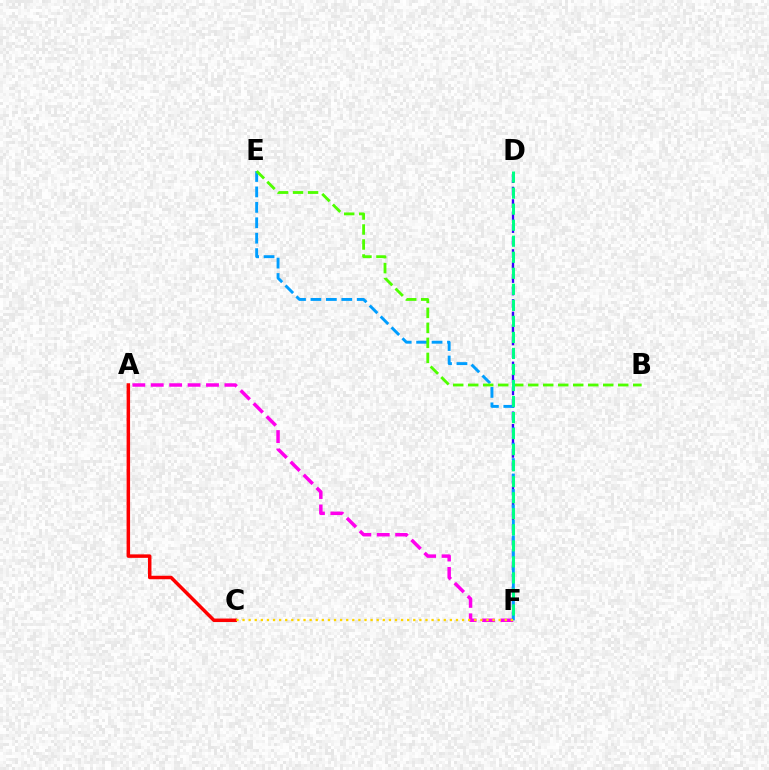{('A', 'C'): [{'color': '#ff0000', 'line_style': 'solid', 'thickness': 2.51}], ('D', 'F'): [{'color': '#3700ff', 'line_style': 'dashed', 'thickness': 1.7}, {'color': '#00ff86', 'line_style': 'dashed', 'thickness': 2.18}], ('A', 'F'): [{'color': '#ff00ed', 'line_style': 'dashed', 'thickness': 2.5}], ('E', 'F'): [{'color': '#009eff', 'line_style': 'dashed', 'thickness': 2.1}], ('B', 'E'): [{'color': '#4fff00', 'line_style': 'dashed', 'thickness': 2.04}], ('C', 'F'): [{'color': '#ffd500', 'line_style': 'dotted', 'thickness': 1.66}]}